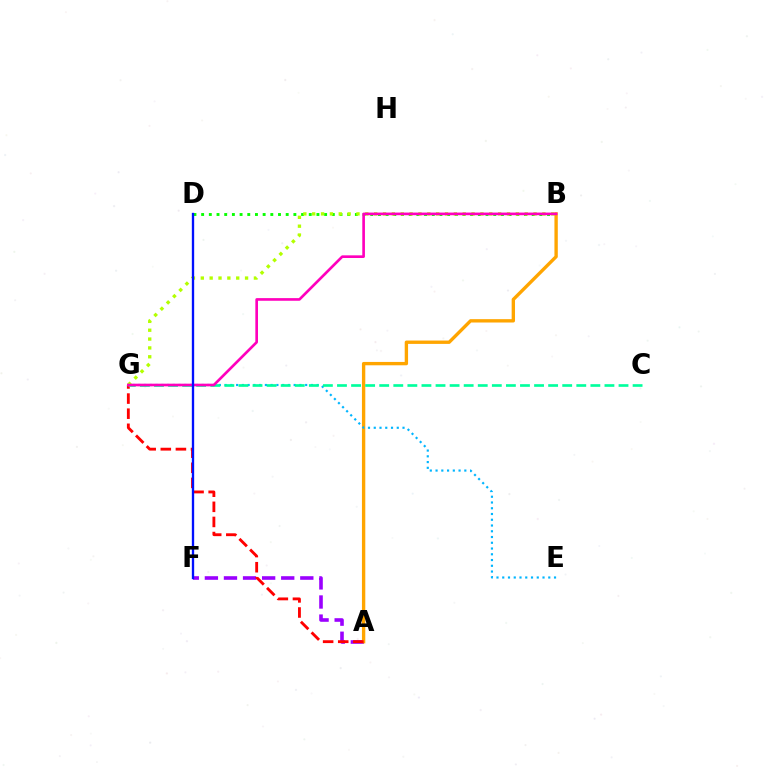{('A', 'F'): [{'color': '#9b00ff', 'line_style': 'dashed', 'thickness': 2.59}], ('B', 'D'): [{'color': '#08ff00', 'line_style': 'dotted', 'thickness': 2.09}], ('A', 'B'): [{'color': '#ffa500', 'line_style': 'solid', 'thickness': 2.42}], ('E', 'G'): [{'color': '#00b5ff', 'line_style': 'dotted', 'thickness': 1.56}], ('A', 'G'): [{'color': '#ff0000', 'line_style': 'dashed', 'thickness': 2.05}], ('B', 'G'): [{'color': '#b3ff00', 'line_style': 'dotted', 'thickness': 2.41}, {'color': '#ff00bd', 'line_style': 'solid', 'thickness': 1.91}], ('C', 'G'): [{'color': '#00ff9d', 'line_style': 'dashed', 'thickness': 1.91}], ('D', 'F'): [{'color': '#0010ff', 'line_style': 'solid', 'thickness': 1.68}]}